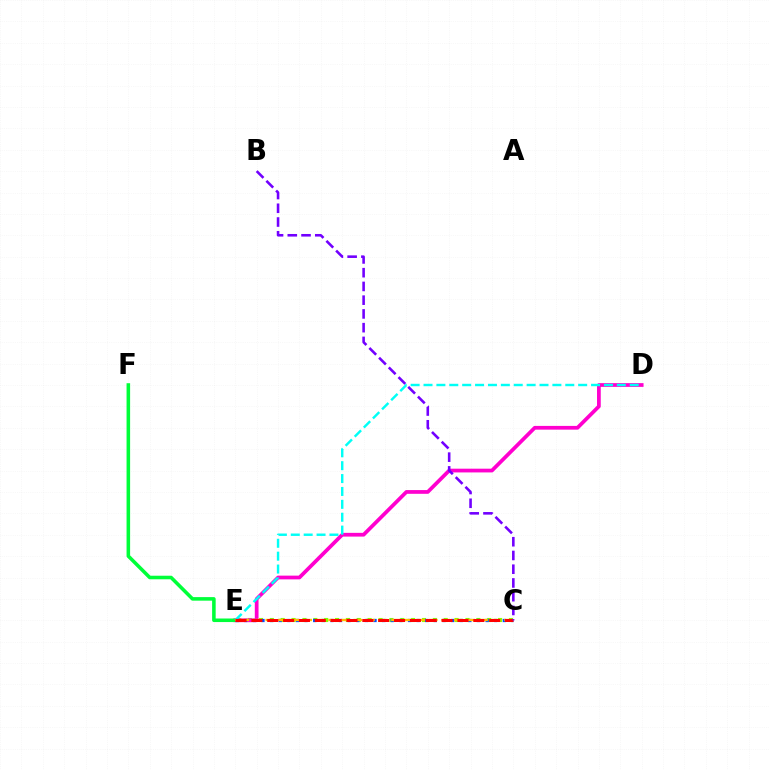{('C', 'E'): [{'color': '#84ff00', 'line_style': 'dotted', 'thickness': 2.95}, {'color': '#004bff', 'line_style': 'dotted', 'thickness': 2.34}, {'color': '#ffbd00', 'line_style': 'dashed', 'thickness': 1.71}, {'color': '#ff0000', 'line_style': 'dashed', 'thickness': 2.15}], ('D', 'E'): [{'color': '#ff00cf', 'line_style': 'solid', 'thickness': 2.69}, {'color': '#00fff6', 'line_style': 'dashed', 'thickness': 1.75}], ('E', 'F'): [{'color': '#00ff39', 'line_style': 'solid', 'thickness': 2.56}], ('B', 'C'): [{'color': '#7200ff', 'line_style': 'dashed', 'thickness': 1.87}]}